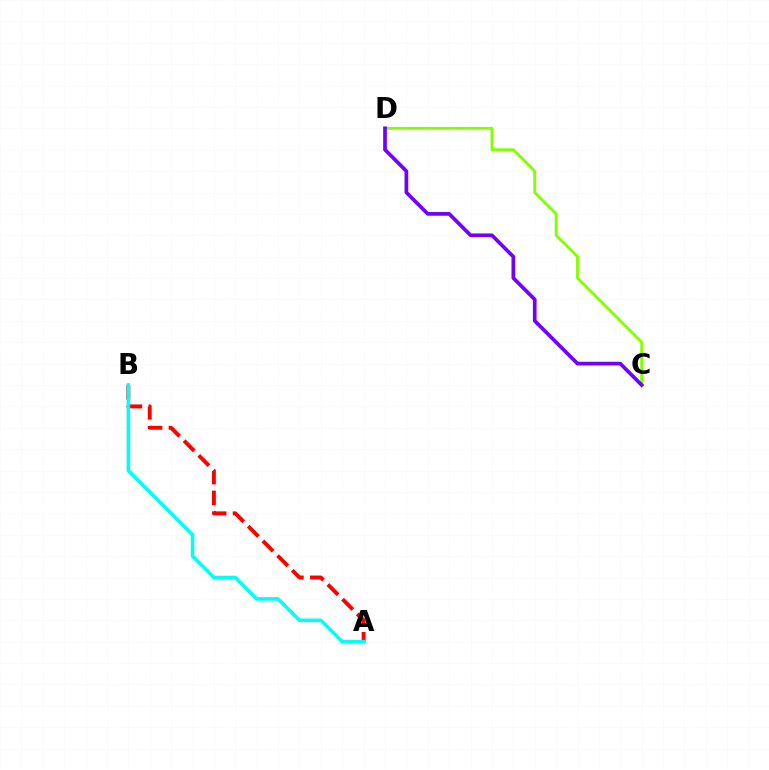{('C', 'D'): [{'color': '#84ff00', 'line_style': 'solid', 'thickness': 2.04}, {'color': '#7200ff', 'line_style': 'solid', 'thickness': 2.65}], ('A', 'B'): [{'color': '#ff0000', 'line_style': 'dashed', 'thickness': 2.82}, {'color': '#00fff6', 'line_style': 'solid', 'thickness': 2.56}]}